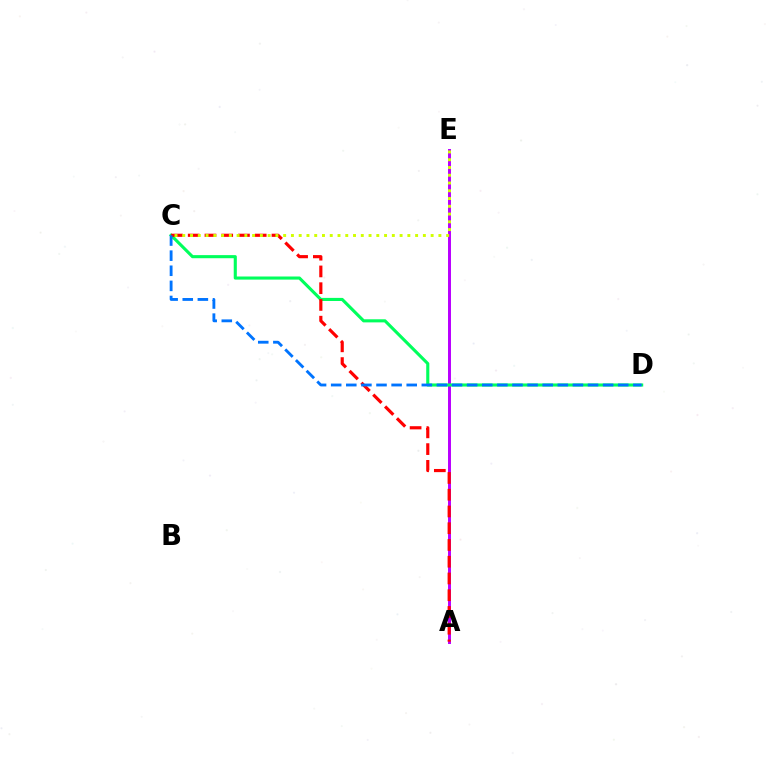{('A', 'E'): [{'color': '#b900ff', 'line_style': 'solid', 'thickness': 2.14}], ('C', 'D'): [{'color': '#00ff5c', 'line_style': 'solid', 'thickness': 2.23}, {'color': '#0074ff', 'line_style': 'dashed', 'thickness': 2.05}], ('A', 'C'): [{'color': '#ff0000', 'line_style': 'dashed', 'thickness': 2.28}], ('C', 'E'): [{'color': '#d1ff00', 'line_style': 'dotted', 'thickness': 2.11}]}